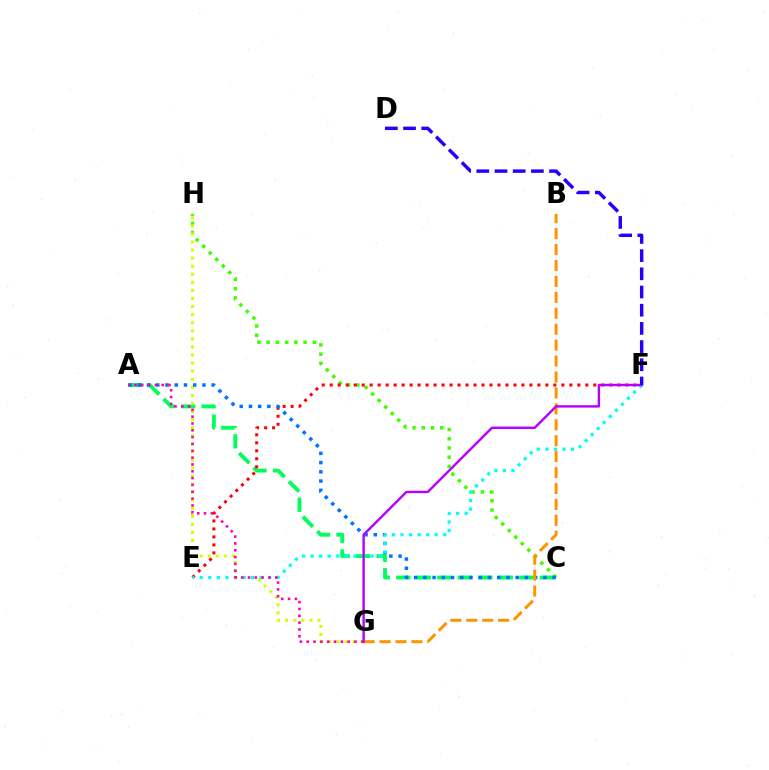{('A', 'C'): [{'color': '#00ff5c', 'line_style': 'dashed', 'thickness': 2.79}, {'color': '#0074ff', 'line_style': 'dotted', 'thickness': 2.51}], ('C', 'H'): [{'color': '#3dff00', 'line_style': 'dotted', 'thickness': 2.51}], ('G', 'H'): [{'color': '#d1ff00', 'line_style': 'dotted', 'thickness': 2.19}], ('E', 'F'): [{'color': '#ff0000', 'line_style': 'dotted', 'thickness': 2.17}, {'color': '#00fff6', 'line_style': 'dotted', 'thickness': 2.32}], ('B', 'G'): [{'color': '#ff9400', 'line_style': 'dashed', 'thickness': 2.16}], ('F', 'G'): [{'color': '#b900ff', 'line_style': 'solid', 'thickness': 1.74}], ('A', 'G'): [{'color': '#ff00ac', 'line_style': 'dotted', 'thickness': 1.85}], ('D', 'F'): [{'color': '#2500ff', 'line_style': 'dashed', 'thickness': 2.47}]}